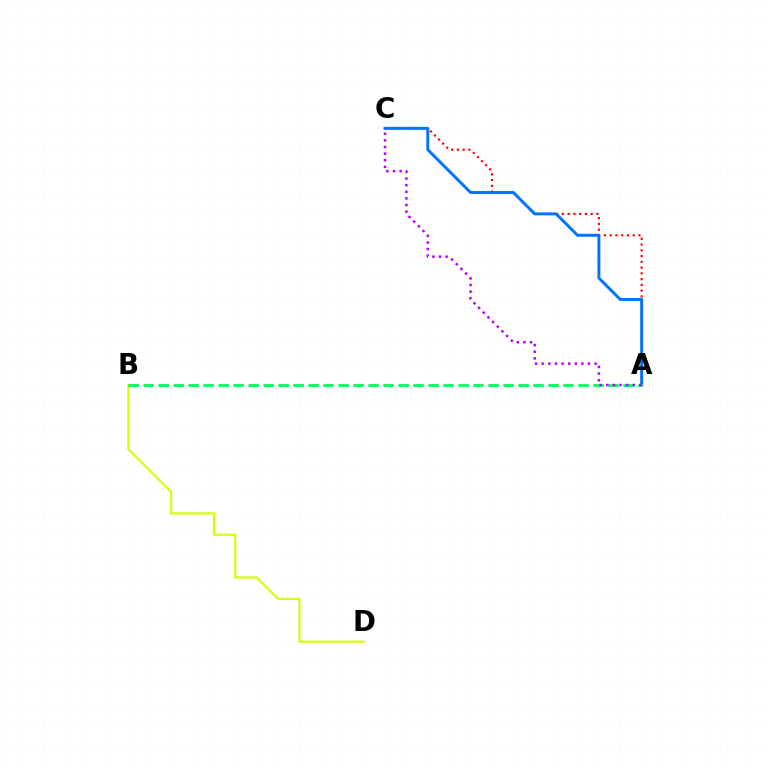{('B', 'D'): [{'color': '#d1ff00', 'line_style': 'solid', 'thickness': 1.54}], ('A', 'C'): [{'color': '#ff0000', 'line_style': 'dotted', 'thickness': 1.57}, {'color': '#0074ff', 'line_style': 'solid', 'thickness': 2.11}, {'color': '#b900ff', 'line_style': 'dotted', 'thickness': 1.8}], ('A', 'B'): [{'color': '#00ff5c', 'line_style': 'dashed', 'thickness': 2.04}]}